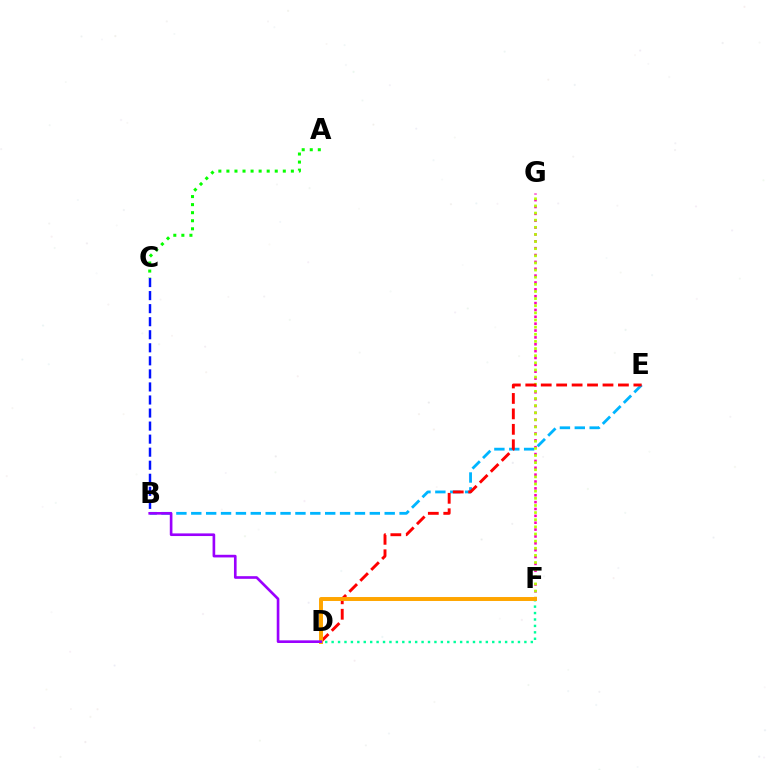{('D', 'F'): [{'color': '#00ff9d', 'line_style': 'dotted', 'thickness': 1.75}, {'color': '#ffa500', 'line_style': 'solid', 'thickness': 2.85}], ('B', 'E'): [{'color': '#00b5ff', 'line_style': 'dashed', 'thickness': 2.02}], ('F', 'G'): [{'color': '#ff00bd', 'line_style': 'dotted', 'thickness': 1.86}, {'color': '#b3ff00', 'line_style': 'dotted', 'thickness': 1.94}], ('B', 'C'): [{'color': '#0010ff', 'line_style': 'dashed', 'thickness': 1.77}], ('D', 'E'): [{'color': '#ff0000', 'line_style': 'dashed', 'thickness': 2.1}], ('B', 'D'): [{'color': '#9b00ff', 'line_style': 'solid', 'thickness': 1.9}], ('A', 'C'): [{'color': '#08ff00', 'line_style': 'dotted', 'thickness': 2.19}]}